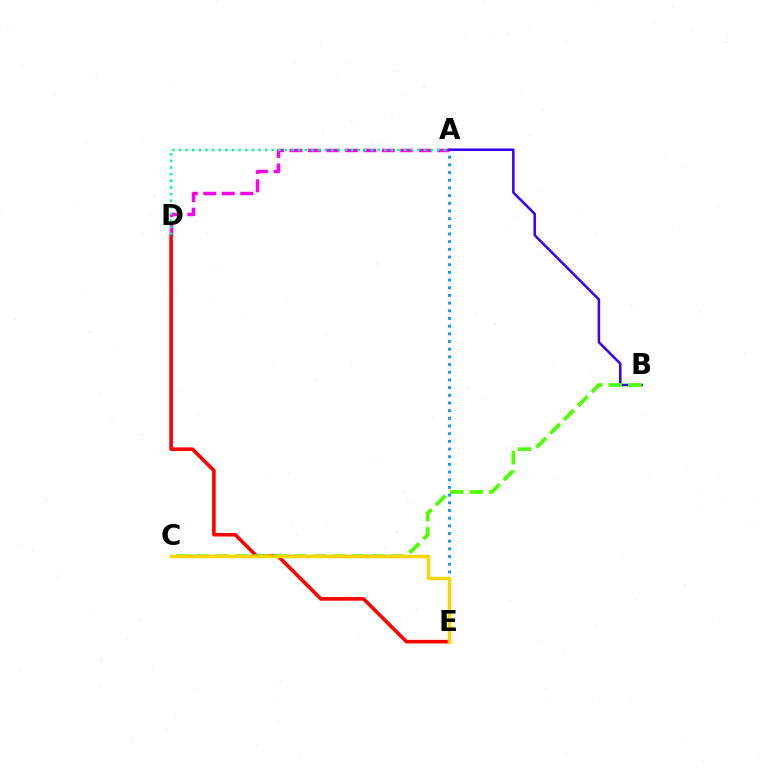{('A', 'D'): [{'color': '#ff00ed', 'line_style': 'dashed', 'thickness': 2.51}, {'color': '#00ff86', 'line_style': 'dotted', 'thickness': 1.8}], ('D', 'E'): [{'color': '#ff0000', 'line_style': 'solid', 'thickness': 2.58}], ('A', 'E'): [{'color': '#009eff', 'line_style': 'dotted', 'thickness': 2.09}], ('A', 'B'): [{'color': '#3700ff', 'line_style': 'solid', 'thickness': 1.81}], ('B', 'C'): [{'color': '#4fff00', 'line_style': 'dashed', 'thickness': 2.66}], ('C', 'E'): [{'color': '#ffd500', 'line_style': 'solid', 'thickness': 2.5}]}